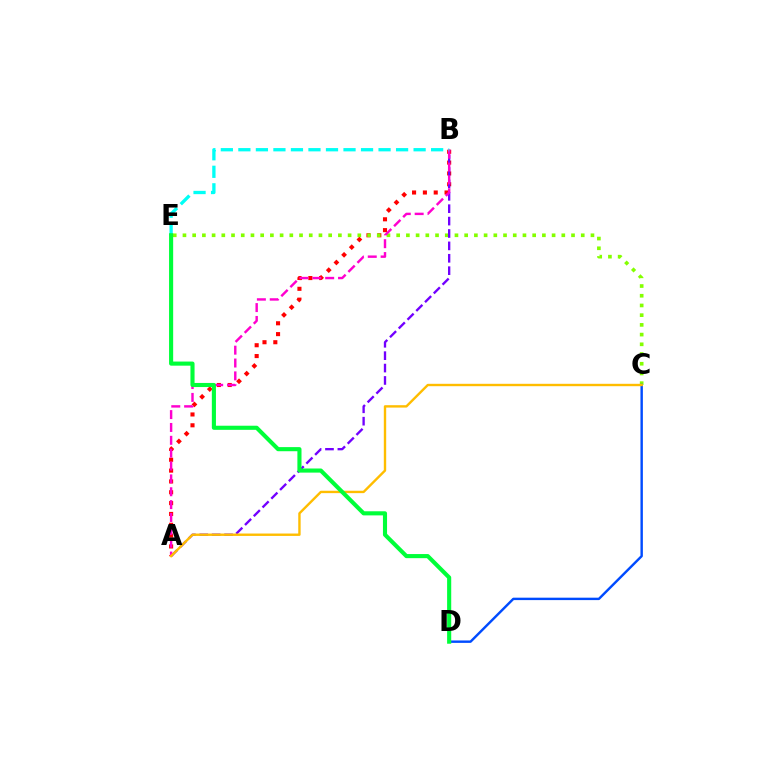{('A', 'B'): [{'color': '#ff0000', 'line_style': 'dotted', 'thickness': 2.94}, {'color': '#7200ff', 'line_style': 'dashed', 'thickness': 1.68}, {'color': '#ff00cf', 'line_style': 'dashed', 'thickness': 1.75}], ('C', 'E'): [{'color': '#84ff00', 'line_style': 'dotted', 'thickness': 2.64}], ('B', 'E'): [{'color': '#00fff6', 'line_style': 'dashed', 'thickness': 2.38}], ('C', 'D'): [{'color': '#004bff', 'line_style': 'solid', 'thickness': 1.74}], ('A', 'C'): [{'color': '#ffbd00', 'line_style': 'solid', 'thickness': 1.72}], ('D', 'E'): [{'color': '#00ff39', 'line_style': 'solid', 'thickness': 2.96}]}